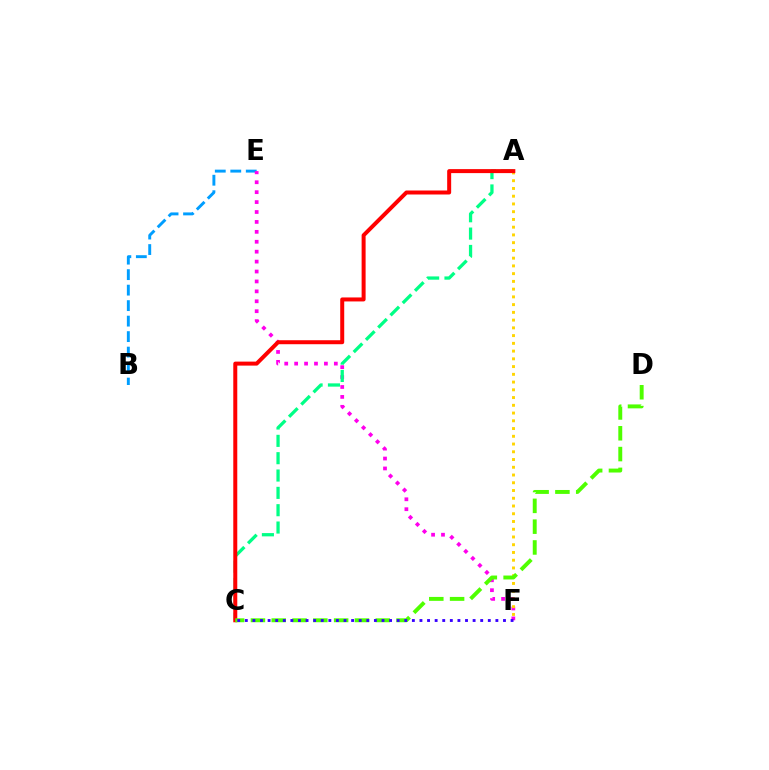{('B', 'E'): [{'color': '#009eff', 'line_style': 'dashed', 'thickness': 2.1}], ('E', 'F'): [{'color': '#ff00ed', 'line_style': 'dotted', 'thickness': 2.7}], ('A', 'F'): [{'color': '#ffd500', 'line_style': 'dotted', 'thickness': 2.1}], ('A', 'C'): [{'color': '#00ff86', 'line_style': 'dashed', 'thickness': 2.36}, {'color': '#ff0000', 'line_style': 'solid', 'thickness': 2.87}], ('C', 'D'): [{'color': '#4fff00', 'line_style': 'dashed', 'thickness': 2.83}], ('C', 'F'): [{'color': '#3700ff', 'line_style': 'dotted', 'thickness': 2.06}]}